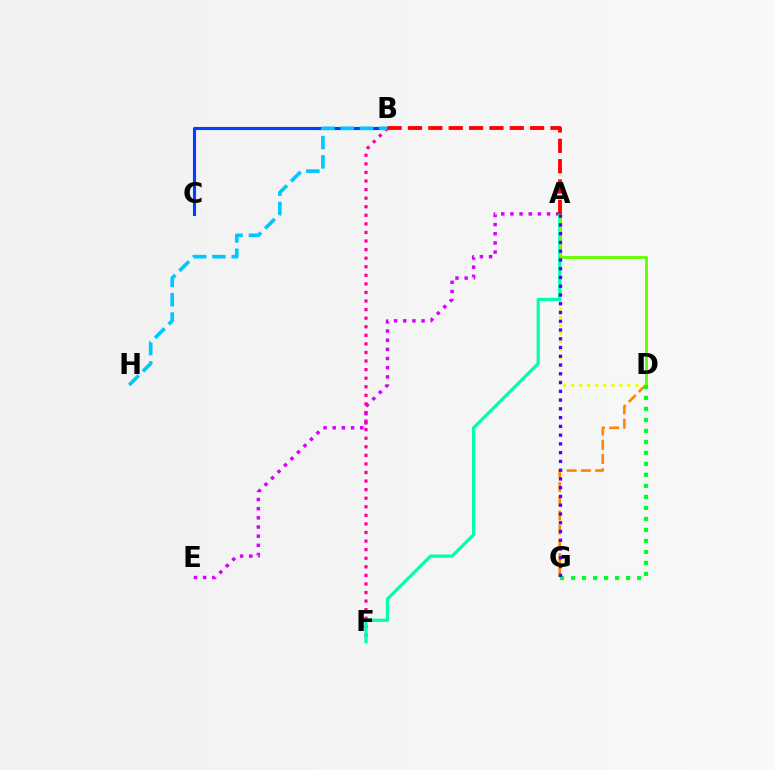{('D', 'G'): [{'color': '#ff8800', 'line_style': 'dashed', 'thickness': 1.93}, {'color': '#00ff27', 'line_style': 'dotted', 'thickness': 2.99}], ('A', 'E'): [{'color': '#d600ff', 'line_style': 'dotted', 'thickness': 2.49}], ('A', 'D'): [{'color': '#eeff00', 'line_style': 'dotted', 'thickness': 2.18}, {'color': '#66ff00', 'line_style': 'solid', 'thickness': 2.1}], ('B', 'F'): [{'color': '#ff00a0', 'line_style': 'dotted', 'thickness': 2.33}], ('B', 'C'): [{'color': '#003fff', 'line_style': 'solid', 'thickness': 2.24}], ('A', 'F'): [{'color': '#00ffaf', 'line_style': 'solid', 'thickness': 2.31}], ('B', 'H'): [{'color': '#00c7ff', 'line_style': 'dashed', 'thickness': 2.62}], ('A', 'G'): [{'color': '#4f00ff', 'line_style': 'dotted', 'thickness': 2.38}], ('A', 'B'): [{'color': '#ff0000', 'line_style': 'dashed', 'thickness': 2.77}]}